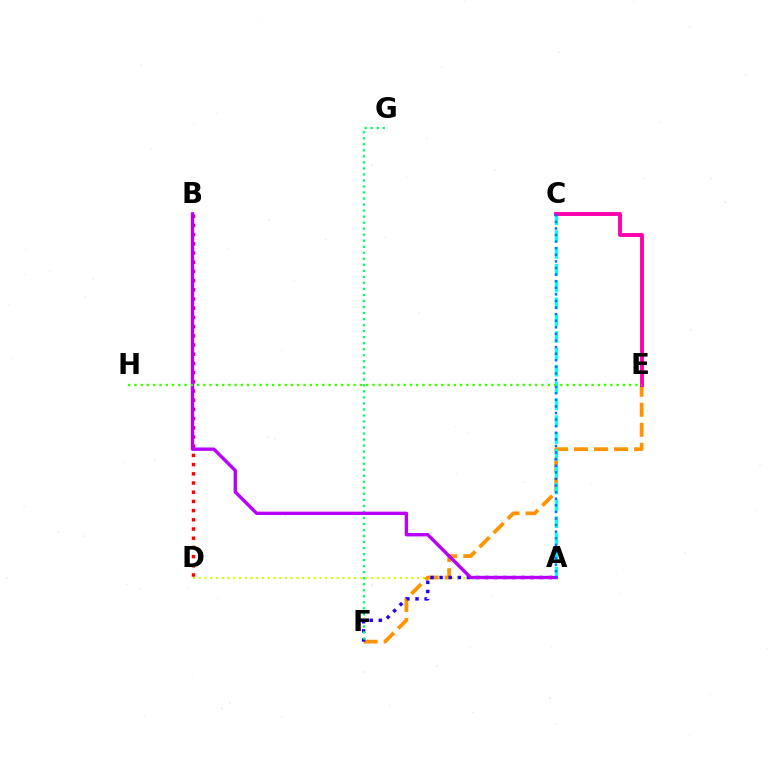{('A', 'D'): [{'color': '#d1ff00', 'line_style': 'dotted', 'thickness': 1.56}], ('B', 'D'): [{'color': '#ff0000', 'line_style': 'dotted', 'thickness': 2.5}], ('E', 'F'): [{'color': '#ff9400', 'line_style': 'dashed', 'thickness': 2.72}], ('A', 'C'): [{'color': '#00fff6', 'line_style': 'dashed', 'thickness': 2.29}, {'color': '#0074ff', 'line_style': 'dotted', 'thickness': 1.79}], ('A', 'F'): [{'color': '#2500ff', 'line_style': 'dotted', 'thickness': 2.47}], ('F', 'G'): [{'color': '#00ff5c', 'line_style': 'dotted', 'thickness': 1.64}], ('A', 'B'): [{'color': '#b900ff', 'line_style': 'solid', 'thickness': 2.43}], ('C', 'E'): [{'color': '#ff00ac', 'line_style': 'solid', 'thickness': 2.81}], ('E', 'H'): [{'color': '#3dff00', 'line_style': 'dotted', 'thickness': 1.7}]}